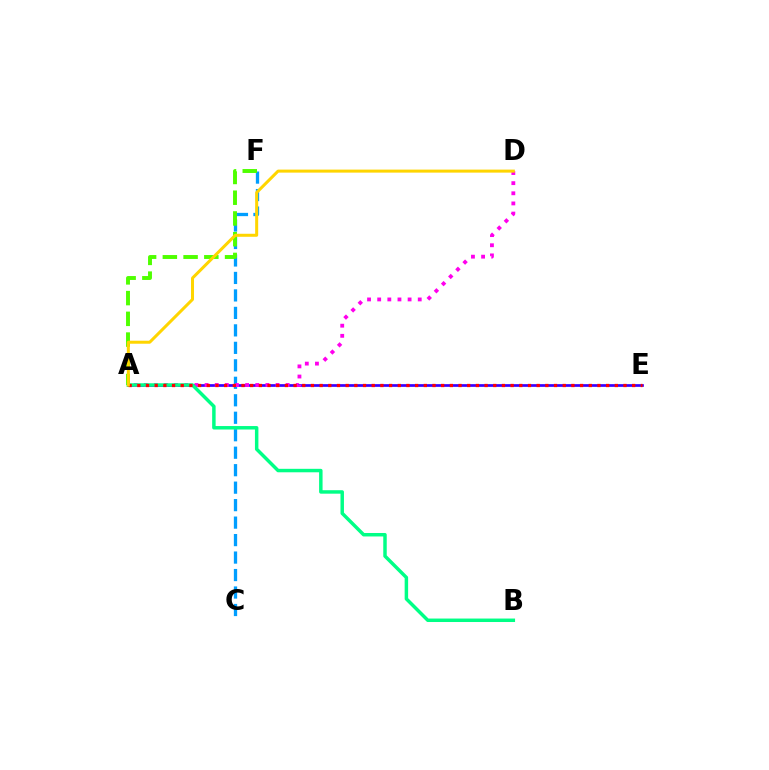{('C', 'F'): [{'color': '#009eff', 'line_style': 'dashed', 'thickness': 2.37}], ('A', 'E'): [{'color': '#3700ff', 'line_style': 'solid', 'thickness': 1.94}, {'color': '#ff0000', 'line_style': 'dotted', 'thickness': 2.36}], ('A', 'D'): [{'color': '#ff00ed', 'line_style': 'dotted', 'thickness': 2.75}, {'color': '#ffd500', 'line_style': 'solid', 'thickness': 2.17}], ('A', 'F'): [{'color': '#4fff00', 'line_style': 'dashed', 'thickness': 2.82}], ('A', 'B'): [{'color': '#00ff86', 'line_style': 'solid', 'thickness': 2.5}]}